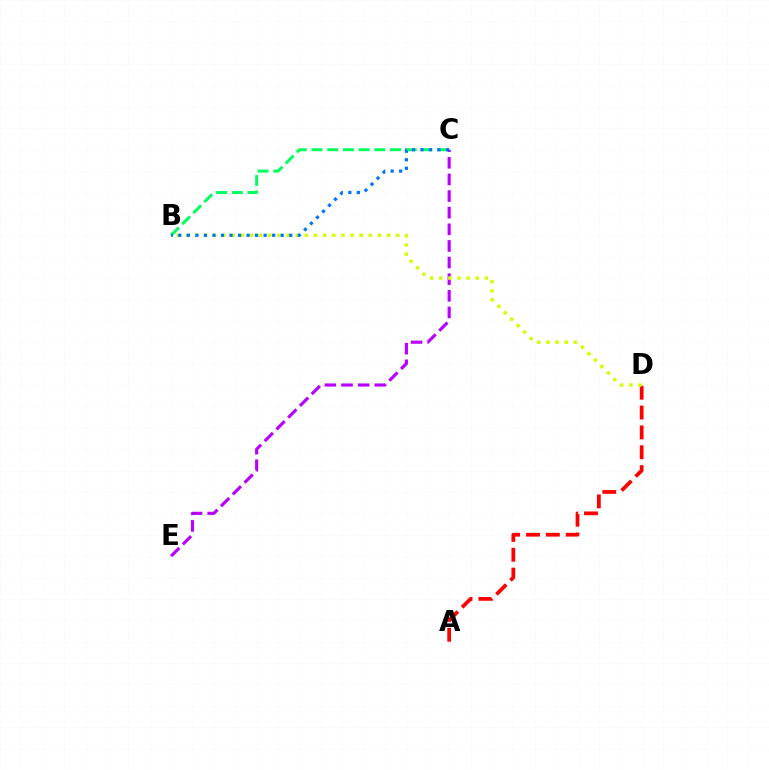{('C', 'E'): [{'color': '#b900ff', 'line_style': 'dashed', 'thickness': 2.26}], ('B', 'C'): [{'color': '#00ff5c', 'line_style': 'dashed', 'thickness': 2.13}, {'color': '#0074ff', 'line_style': 'dotted', 'thickness': 2.32}], ('A', 'D'): [{'color': '#ff0000', 'line_style': 'dashed', 'thickness': 2.7}], ('B', 'D'): [{'color': '#d1ff00', 'line_style': 'dotted', 'thickness': 2.48}]}